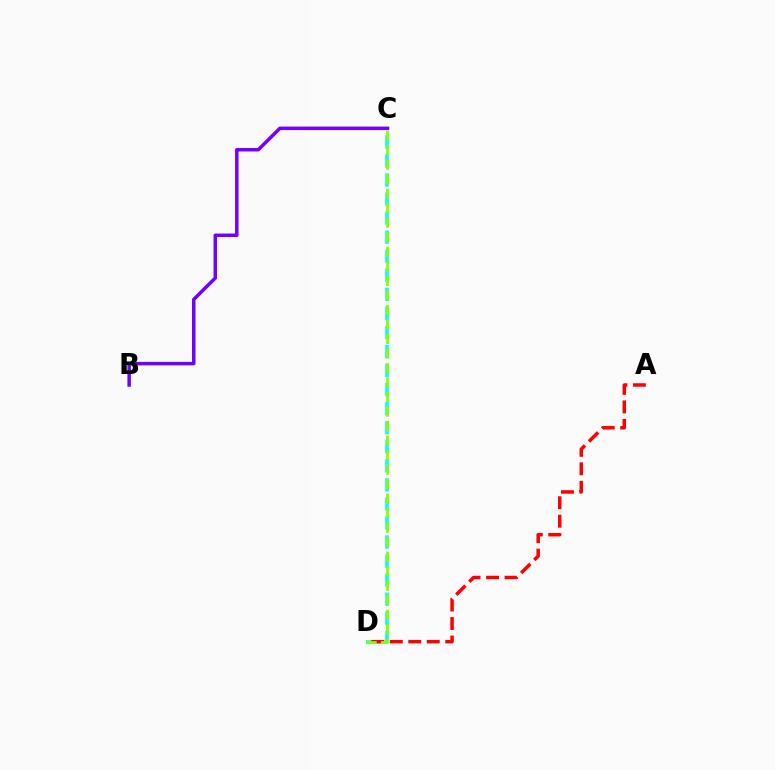{('C', 'D'): [{'color': '#00fff6', 'line_style': 'dashed', 'thickness': 2.59}, {'color': '#84ff00', 'line_style': 'dashed', 'thickness': 1.97}], ('A', 'D'): [{'color': '#ff0000', 'line_style': 'dashed', 'thickness': 2.51}], ('B', 'C'): [{'color': '#7200ff', 'line_style': 'solid', 'thickness': 2.51}]}